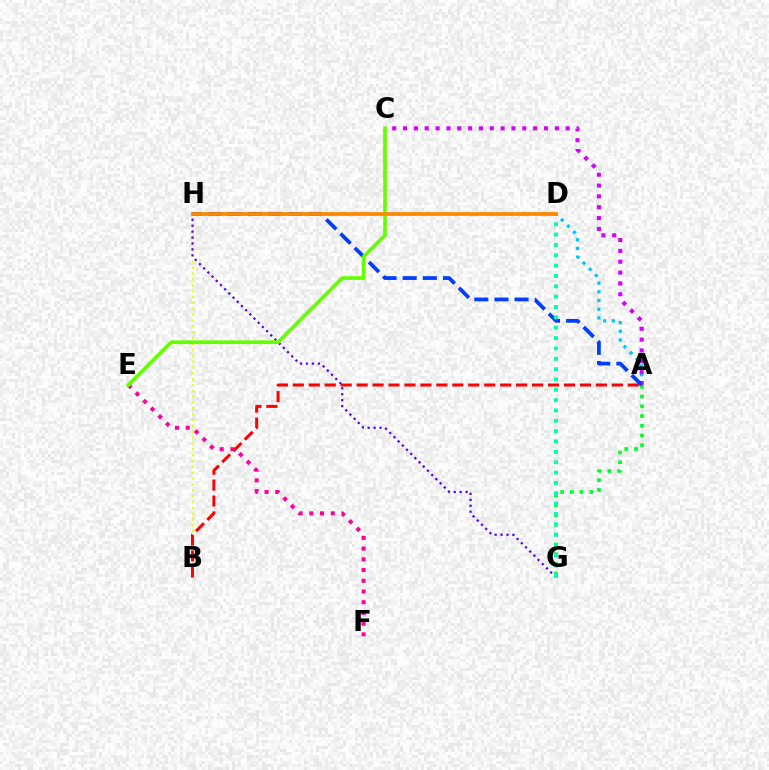{('B', 'H'): [{'color': '#eeff00', 'line_style': 'dotted', 'thickness': 1.59}], ('A', 'D'): [{'color': '#00c7ff', 'line_style': 'dotted', 'thickness': 2.36}], ('G', 'H'): [{'color': '#4f00ff', 'line_style': 'dotted', 'thickness': 1.61}], ('A', 'C'): [{'color': '#d600ff', 'line_style': 'dotted', 'thickness': 2.95}], ('A', 'G'): [{'color': '#00ff27', 'line_style': 'dotted', 'thickness': 2.65}], ('E', 'F'): [{'color': '#ff00a0', 'line_style': 'dotted', 'thickness': 2.91}], ('A', 'B'): [{'color': '#ff0000', 'line_style': 'dashed', 'thickness': 2.17}], ('A', 'H'): [{'color': '#003fff', 'line_style': 'dashed', 'thickness': 2.73}], ('D', 'G'): [{'color': '#00ffaf', 'line_style': 'dotted', 'thickness': 2.81}], ('C', 'E'): [{'color': '#66ff00', 'line_style': 'solid', 'thickness': 2.65}], ('D', 'H'): [{'color': '#ff8800', 'line_style': 'solid', 'thickness': 2.69}]}